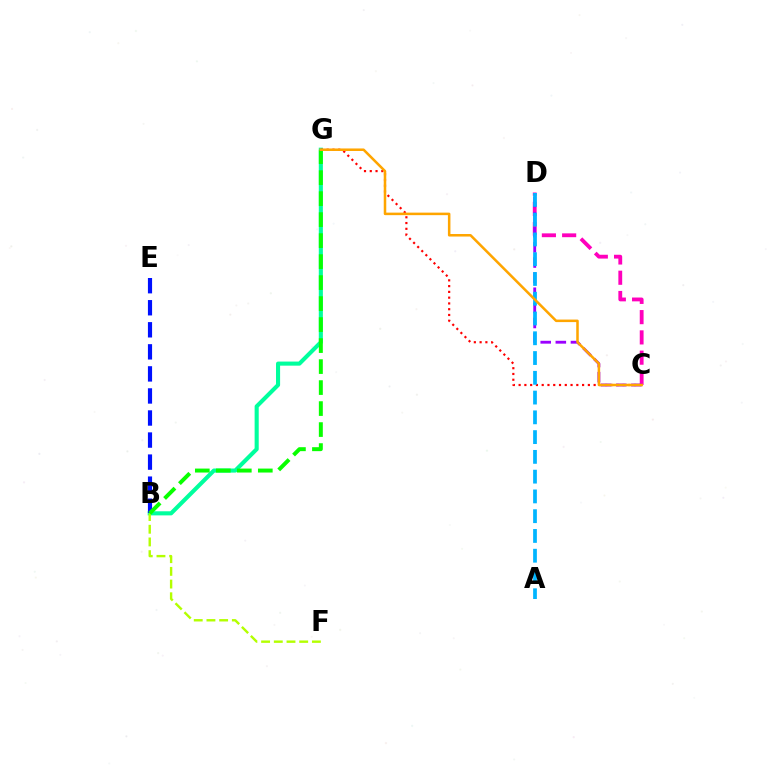{('B', 'G'): [{'color': '#00ff9d', 'line_style': 'solid', 'thickness': 2.95}, {'color': '#08ff00', 'line_style': 'dashed', 'thickness': 2.85}], ('C', 'G'): [{'color': '#ff0000', 'line_style': 'dotted', 'thickness': 1.57}, {'color': '#ffa500', 'line_style': 'solid', 'thickness': 1.82}], ('B', 'E'): [{'color': '#0010ff', 'line_style': 'dashed', 'thickness': 3.0}], ('C', 'D'): [{'color': '#ff00bd', 'line_style': 'dashed', 'thickness': 2.75}, {'color': '#9b00ff', 'line_style': 'dashed', 'thickness': 2.05}], ('B', 'F'): [{'color': '#b3ff00', 'line_style': 'dashed', 'thickness': 1.73}], ('A', 'D'): [{'color': '#00b5ff', 'line_style': 'dashed', 'thickness': 2.69}]}